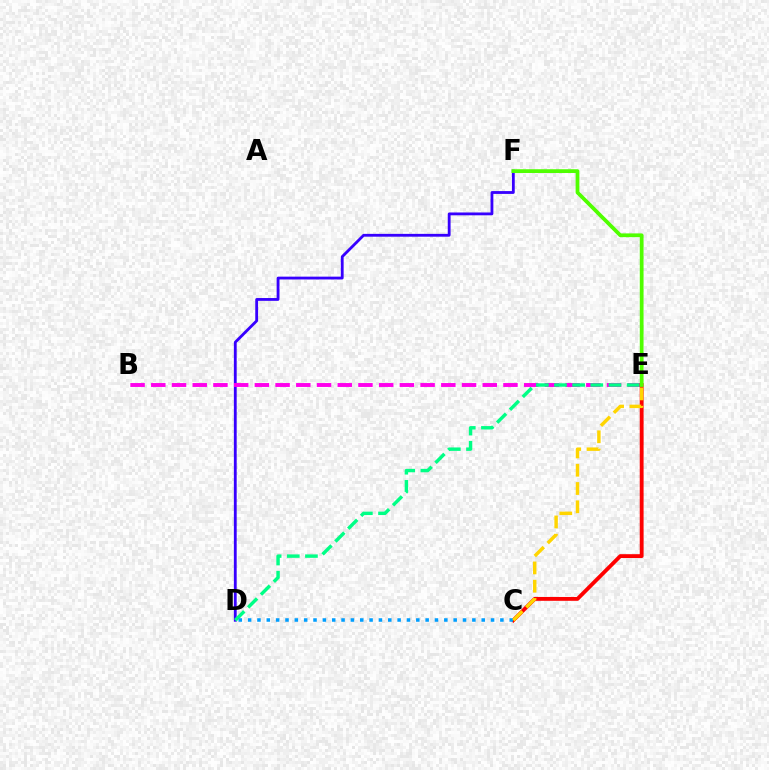{('D', 'F'): [{'color': '#3700ff', 'line_style': 'solid', 'thickness': 2.03}], ('B', 'E'): [{'color': '#ff00ed', 'line_style': 'dashed', 'thickness': 2.81}], ('D', 'E'): [{'color': '#00ff86', 'line_style': 'dashed', 'thickness': 2.47}], ('C', 'E'): [{'color': '#ff0000', 'line_style': 'solid', 'thickness': 2.77}, {'color': '#ffd500', 'line_style': 'dashed', 'thickness': 2.48}], ('C', 'D'): [{'color': '#009eff', 'line_style': 'dotted', 'thickness': 2.54}], ('E', 'F'): [{'color': '#4fff00', 'line_style': 'solid', 'thickness': 2.71}]}